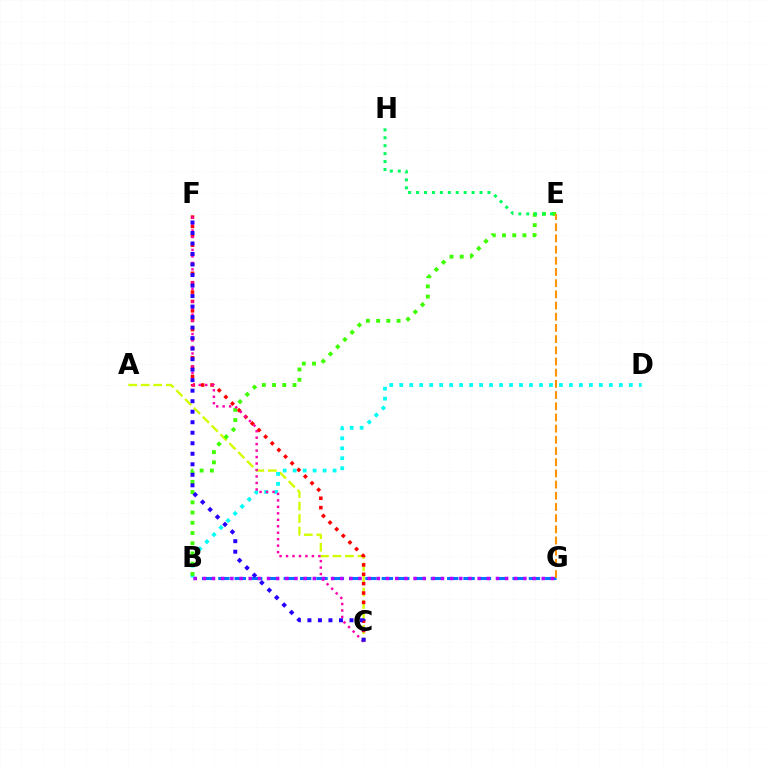{('A', 'C'): [{'color': '#d1ff00', 'line_style': 'dashed', 'thickness': 1.7}], ('C', 'F'): [{'color': '#ff0000', 'line_style': 'dotted', 'thickness': 2.55}, {'color': '#ff00ac', 'line_style': 'dotted', 'thickness': 1.76}, {'color': '#2500ff', 'line_style': 'dotted', 'thickness': 2.86}], ('B', 'D'): [{'color': '#00fff6', 'line_style': 'dotted', 'thickness': 2.71}], ('B', 'E'): [{'color': '#3dff00', 'line_style': 'dotted', 'thickness': 2.78}], ('B', 'G'): [{'color': '#0074ff', 'line_style': 'dashed', 'thickness': 2.22}, {'color': '#b900ff', 'line_style': 'dotted', 'thickness': 2.49}], ('E', 'H'): [{'color': '#00ff5c', 'line_style': 'dotted', 'thickness': 2.16}], ('E', 'G'): [{'color': '#ff9400', 'line_style': 'dashed', 'thickness': 1.52}]}